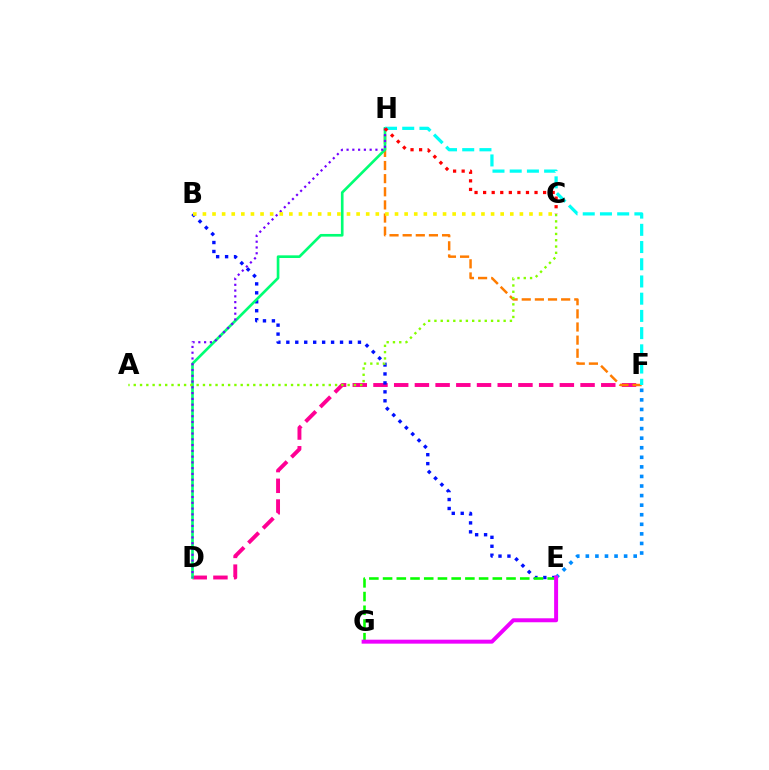{('D', 'F'): [{'color': '#ff0094', 'line_style': 'dashed', 'thickness': 2.81}], ('F', 'H'): [{'color': '#ff7c00', 'line_style': 'dashed', 'thickness': 1.78}, {'color': '#00fff6', 'line_style': 'dashed', 'thickness': 2.34}], ('B', 'E'): [{'color': '#0010ff', 'line_style': 'dotted', 'thickness': 2.43}], ('D', 'H'): [{'color': '#00ff74', 'line_style': 'solid', 'thickness': 1.91}, {'color': '#7200ff', 'line_style': 'dotted', 'thickness': 1.57}], ('A', 'C'): [{'color': '#84ff00', 'line_style': 'dotted', 'thickness': 1.71}], ('E', 'G'): [{'color': '#08ff00', 'line_style': 'dashed', 'thickness': 1.86}, {'color': '#ee00ff', 'line_style': 'solid', 'thickness': 2.86}], ('E', 'F'): [{'color': '#008cff', 'line_style': 'dotted', 'thickness': 2.6}], ('C', 'H'): [{'color': '#ff0000', 'line_style': 'dotted', 'thickness': 2.33}], ('B', 'C'): [{'color': '#fcf500', 'line_style': 'dotted', 'thickness': 2.61}]}